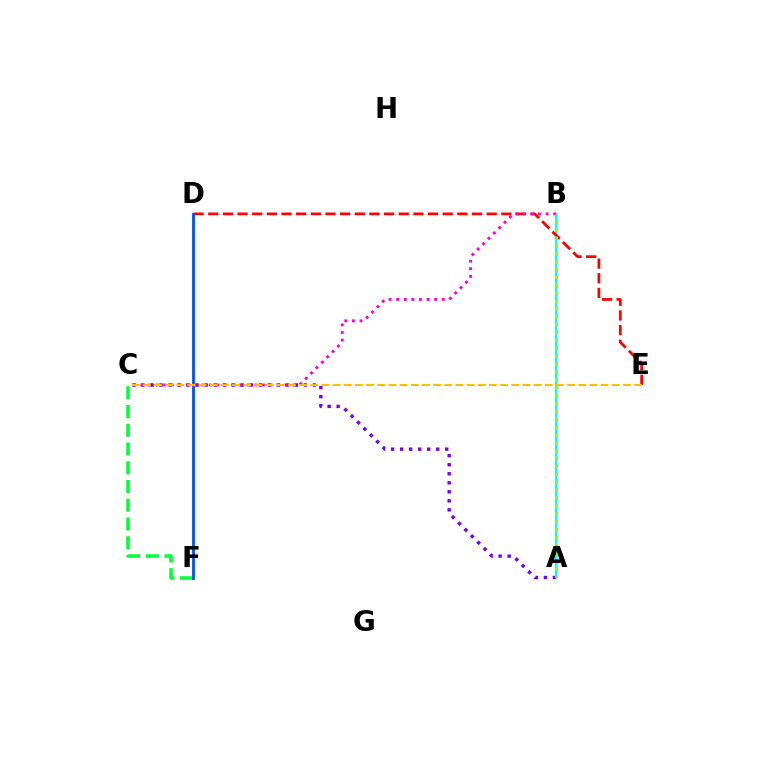{('A', 'B'): [{'color': '#00fff6', 'line_style': 'solid', 'thickness': 1.66}, {'color': '#84ff00', 'line_style': 'dotted', 'thickness': 2.14}], ('A', 'C'): [{'color': '#7200ff', 'line_style': 'dotted', 'thickness': 2.45}], ('C', 'F'): [{'color': '#00ff39', 'line_style': 'dashed', 'thickness': 2.55}], ('D', 'E'): [{'color': '#ff0000', 'line_style': 'dashed', 'thickness': 1.99}], ('D', 'F'): [{'color': '#004bff', 'line_style': 'solid', 'thickness': 1.99}], ('B', 'C'): [{'color': '#ff00cf', 'line_style': 'dotted', 'thickness': 2.06}], ('C', 'E'): [{'color': '#ffbd00', 'line_style': 'dashed', 'thickness': 1.52}]}